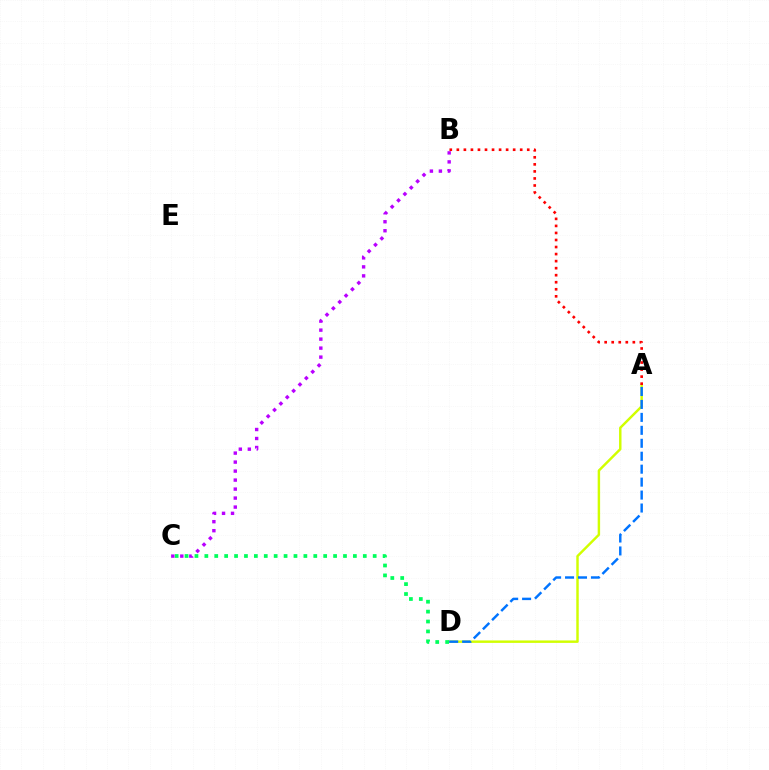{('A', 'D'): [{'color': '#d1ff00', 'line_style': 'solid', 'thickness': 1.76}, {'color': '#0074ff', 'line_style': 'dashed', 'thickness': 1.76}], ('C', 'D'): [{'color': '#00ff5c', 'line_style': 'dotted', 'thickness': 2.69}], ('A', 'B'): [{'color': '#ff0000', 'line_style': 'dotted', 'thickness': 1.91}], ('B', 'C'): [{'color': '#b900ff', 'line_style': 'dotted', 'thickness': 2.44}]}